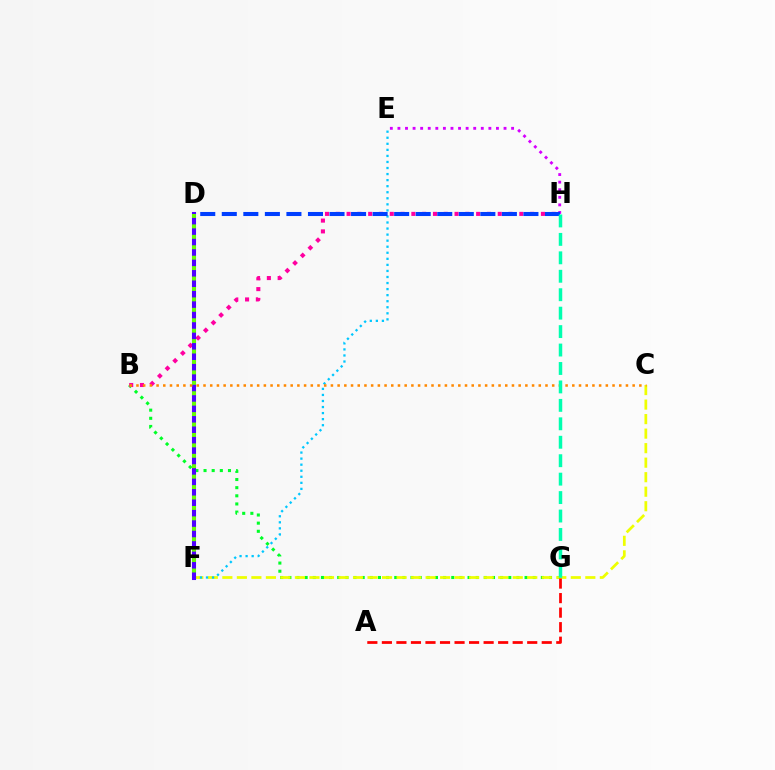{('B', 'G'): [{'color': '#00ff27', 'line_style': 'dotted', 'thickness': 2.21}], ('C', 'F'): [{'color': '#eeff00', 'line_style': 'dashed', 'thickness': 1.97}], ('E', 'H'): [{'color': '#d600ff', 'line_style': 'dotted', 'thickness': 2.06}], ('B', 'H'): [{'color': '#ff00a0', 'line_style': 'dotted', 'thickness': 2.93}], ('E', 'F'): [{'color': '#00c7ff', 'line_style': 'dotted', 'thickness': 1.64}], ('A', 'G'): [{'color': '#ff0000', 'line_style': 'dashed', 'thickness': 1.97}], ('D', 'F'): [{'color': '#4f00ff', 'line_style': 'solid', 'thickness': 2.93}, {'color': '#66ff00', 'line_style': 'dotted', 'thickness': 2.83}], ('D', 'H'): [{'color': '#003fff', 'line_style': 'dashed', 'thickness': 2.93}], ('B', 'C'): [{'color': '#ff8800', 'line_style': 'dotted', 'thickness': 1.82}], ('G', 'H'): [{'color': '#00ffaf', 'line_style': 'dashed', 'thickness': 2.51}]}